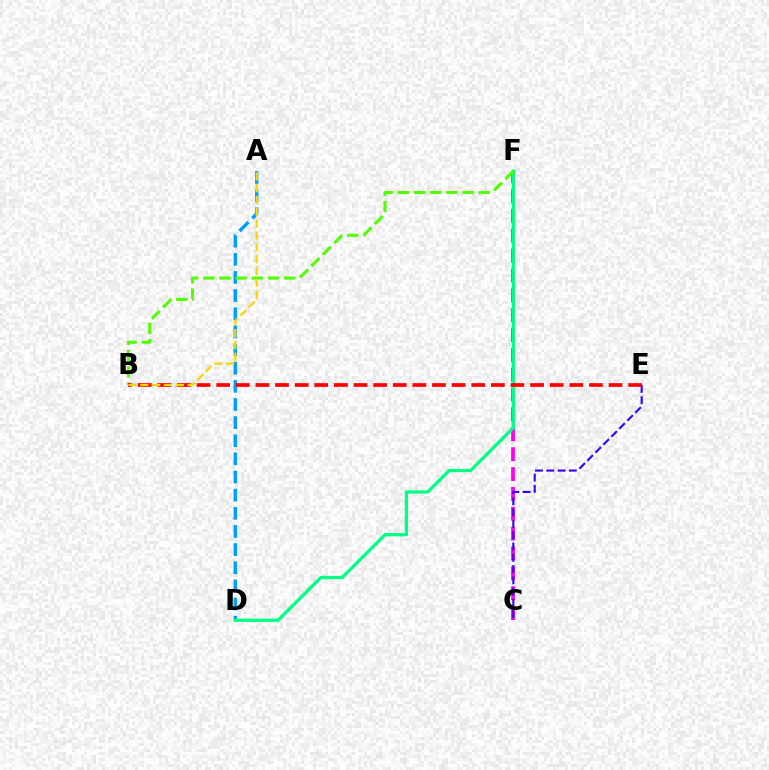{('C', 'F'): [{'color': '#ff00ed', 'line_style': 'dashed', 'thickness': 2.7}], ('C', 'E'): [{'color': '#3700ff', 'line_style': 'dashed', 'thickness': 1.53}], ('A', 'D'): [{'color': '#009eff', 'line_style': 'dashed', 'thickness': 2.46}], ('D', 'F'): [{'color': '#00ff86', 'line_style': 'solid', 'thickness': 2.34}], ('B', 'F'): [{'color': '#4fff00', 'line_style': 'dashed', 'thickness': 2.2}], ('B', 'E'): [{'color': '#ff0000', 'line_style': 'dashed', 'thickness': 2.67}], ('A', 'B'): [{'color': '#ffd500', 'line_style': 'dashed', 'thickness': 1.61}]}